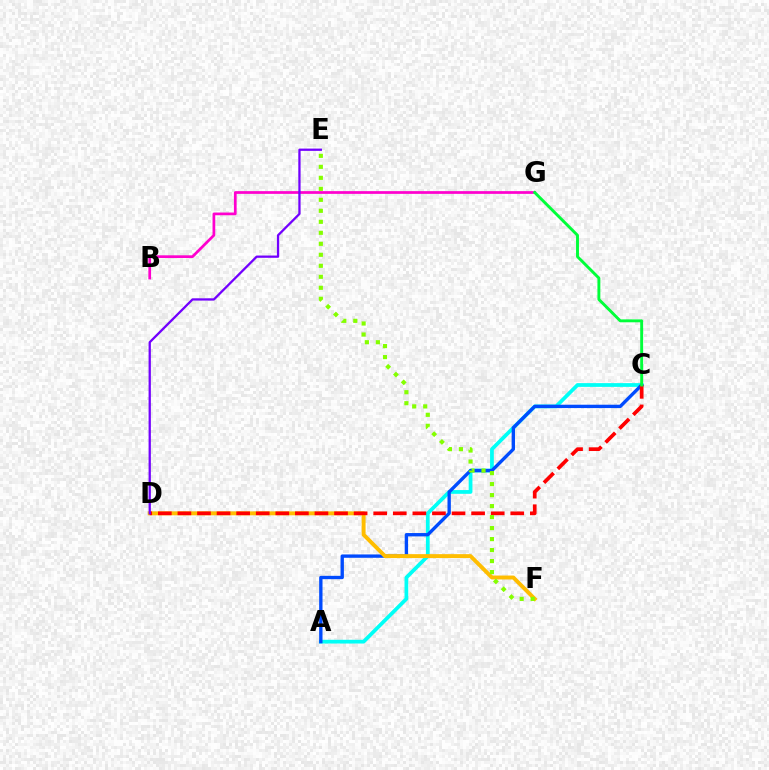{('B', 'G'): [{'color': '#ff00cf', 'line_style': 'solid', 'thickness': 1.96}], ('A', 'C'): [{'color': '#00fff6', 'line_style': 'solid', 'thickness': 2.7}, {'color': '#004bff', 'line_style': 'solid', 'thickness': 2.41}], ('D', 'F'): [{'color': '#ffbd00', 'line_style': 'solid', 'thickness': 2.83}], ('C', 'D'): [{'color': '#ff0000', 'line_style': 'dashed', 'thickness': 2.66}], ('E', 'F'): [{'color': '#84ff00', 'line_style': 'dotted', 'thickness': 2.99}], ('D', 'E'): [{'color': '#7200ff', 'line_style': 'solid', 'thickness': 1.64}], ('C', 'G'): [{'color': '#00ff39', 'line_style': 'solid', 'thickness': 2.1}]}